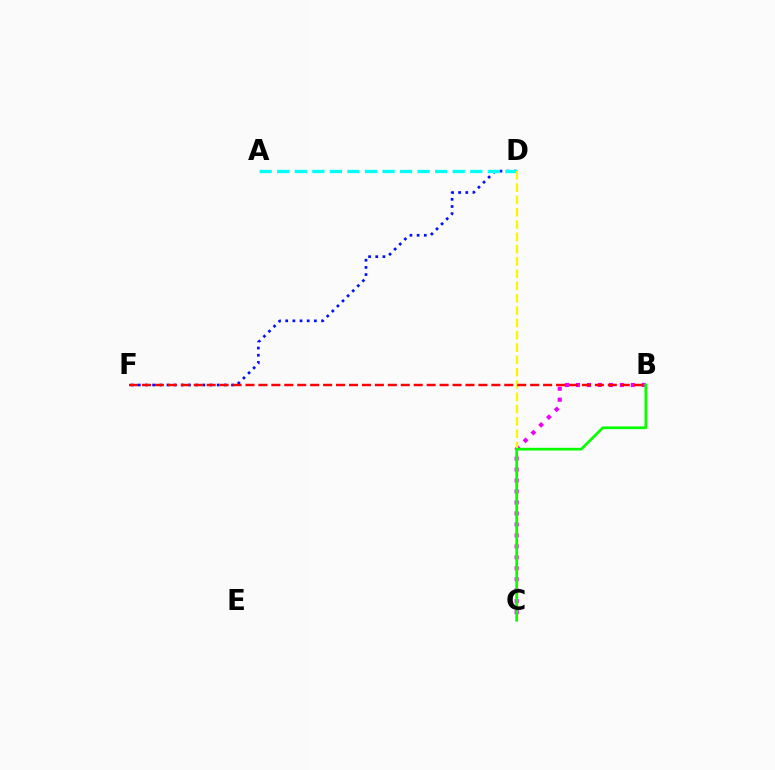{('D', 'F'): [{'color': '#0010ff', 'line_style': 'dotted', 'thickness': 1.95}], ('A', 'D'): [{'color': '#00fff6', 'line_style': 'dashed', 'thickness': 2.38}], ('B', 'C'): [{'color': '#ee00ff', 'line_style': 'dotted', 'thickness': 2.98}, {'color': '#08ff00', 'line_style': 'solid', 'thickness': 1.95}], ('C', 'D'): [{'color': '#fcf500', 'line_style': 'dashed', 'thickness': 1.67}], ('B', 'F'): [{'color': '#ff0000', 'line_style': 'dashed', 'thickness': 1.76}]}